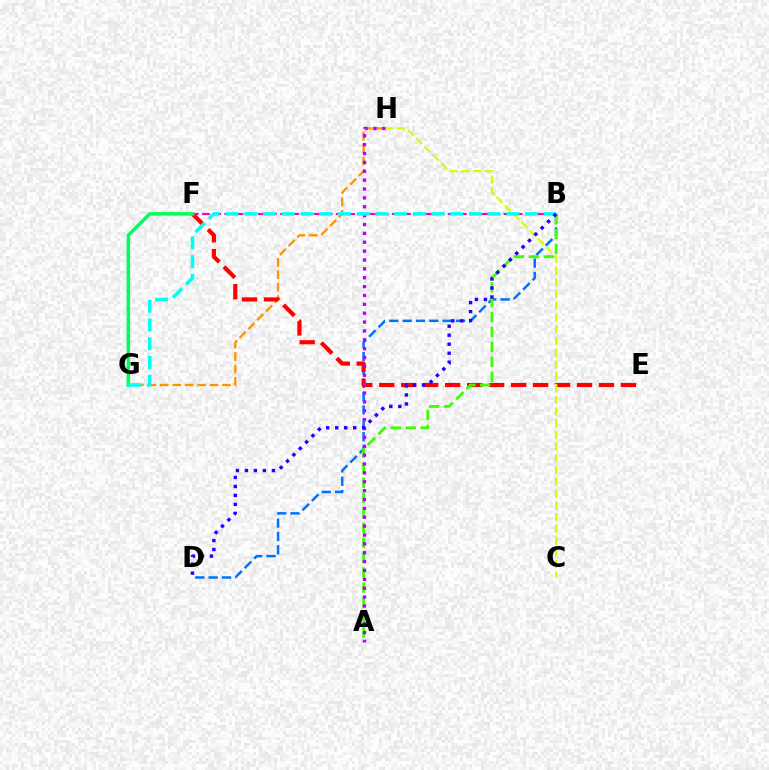{('G', 'H'): [{'color': '#ff9400', 'line_style': 'dashed', 'thickness': 1.69}], ('B', 'D'): [{'color': '#0074ff', 'line_style': 'dashed', 'thickness': 1.81}, {'color': '#2500ff', 'line_style': 'dotted', 'thickness': 2.45}], ('E', 'F'): [{'color': '#ff0000', 'line_style': 'dashed', 'thickness': 2.98}], ('C', 'H'): [{'color': '#d1ff00', 'line_style': 'dashed', 'thickness': 1.59}], ('A', 'B'): [{'color': '#3dff00', 'line_style': 'dashed', 'thickness': 2.03}], ('B', 'F'): [{'color': '#ff00ac', 'line_style': 'dashed', 'thickness': 1.52}], ('A', 'H'): [{'color': '#b900ff', 'line_style': 'dotted', 'thickness': 2.41}], ('F', 'G'): [{'color': '#00ff5c', 'line_style': 'solid', 'thickness': 2.54}], ('B', 'G'): [{'color': '#00fff6', 'line_style': 'dashed', 'thickness': 2.54}]}